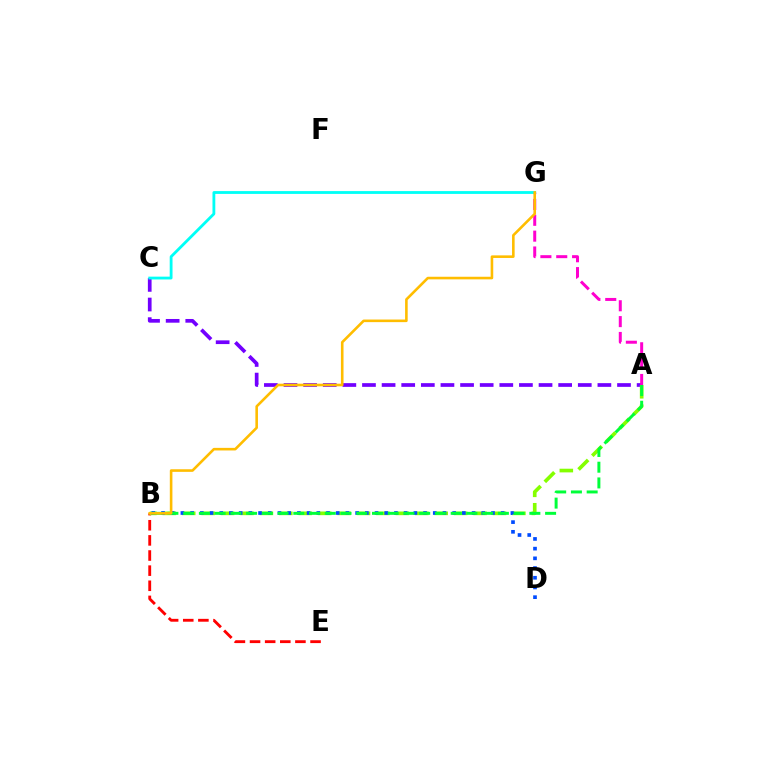{('A', 'C'): [{'color': '#7200ff', 'line_style': 'dashed', 'thickness': 2.67}], ('B', 'E'): [{'color': '#ff0000', 'line_style': 'dashed', 'thickness': 2.06}], ('A', 'G'): [{'color': '#ff00cf', 'line_style': 'dashed', 'thickness': 2.15}], ('A', 'B'): [{'color': '#84ff00', 'line_style': 'dashed', 'thickness': 2.64}, {'color': '#00ff39', 'line_style': 'dashed', 'thickness': 2.14}], ('C', 'G'): [{'color': '#00fff6', 'line_style': 'solid', 'thickness': 2.03}], ('B', 'D'): [{'color': '#004bff', 'line_style': 'dotted', 'thickness': 2.64}], ('B', 'G'): [{'color': '#ffbd00', 'line_style': 'solid', 'thickness': 1.87}]}